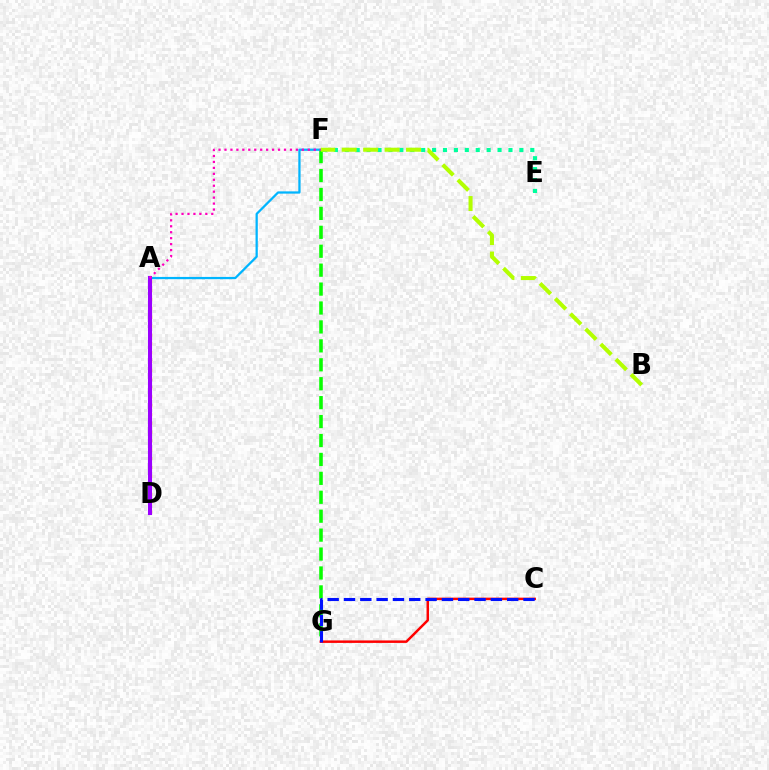{('F', 'G'): [{'color': '#08ff00', 'line_style': 'dashed', 'thickness': 2.57}], ('A', 'D'): [{'color': '#ffa500', 'line_style': 'dotted', 'thickness': 2.4}, {'color': '#9b00ff', 'line_style': 'solid', 'thickness': 2.94}], ('E', 'F'): [{'color': '#00ff9d', 'line_style': 'dotted', 'thickness': 2.96}], ('C', 'G'): [{'color': '#ff0000', 'line_style': 'solid', 'thickness': 1.78}, {'color': '#0010ff', 'line_style': 'dashed', 'thickness': 2.22}], ('A', 'F'): [{'color': '#00b5ff', 'line_style': 'solid', 'thickness': 1.63}, {'color': '#ff00bd', 'line_style': 'dotted', 'thickness': 1.62}], ('B', 'F'): [{'color': '#b3ff00', 'line_style': 'dashed', 'thickness': 2.91}]}